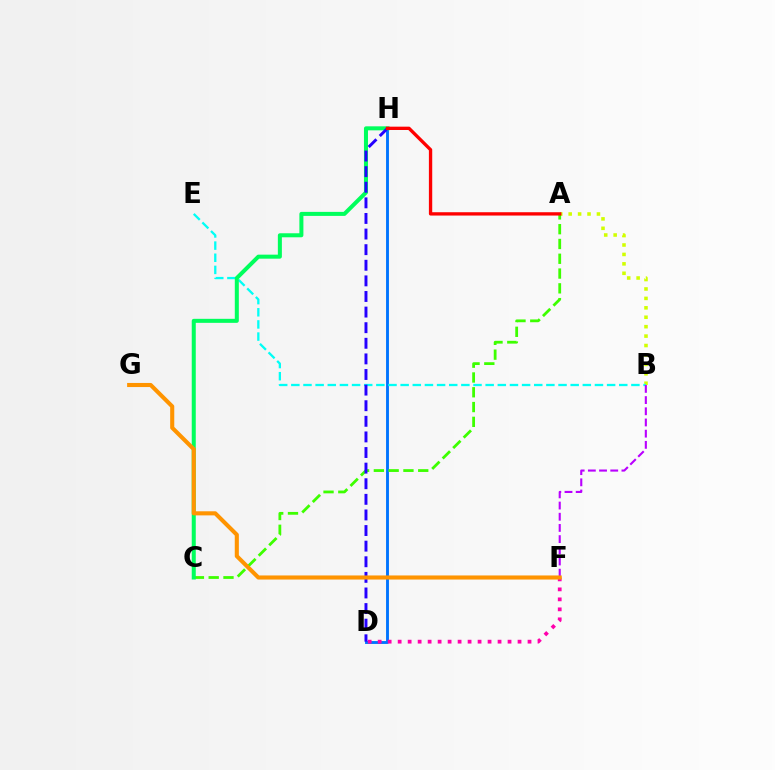{('A', 'B'): [{'color': '#d1ff00', 'line_style': 'dotted', 'thickness': 2.56}], ('D', 'H'): [{'color': '#0074ff', 'line_style': 'solid', 'thickness': 2.08}, {'color': '#2500ff', 'line_style': 'dashed', 'thickness': 2.12}], ('B', 'E'): [{'color': '#00fff6', 'line_style': 'dashed', 'thickness': 1.65}], ('A', 'C'): [{'color': '#3dff00', 'line_style': 'dashed', 'thickness': 2.01}], ('B', 'F'): [{'color': '#b900ff', 'line_style': 'dashed', 'thickness': 1.52}], ('D', 'F'): [{'color': '#ff00ac', 'line_style': 'dotted', 'thickness': 2.71}], ('C', 'H'): [{'color': '#00ff5c', 'line_style': 'solid', 'thickness': 2.89}], ('F', 'G'): [{'color': '#ff9400', 'line_style': 'solid', 'thickness': 2.94}], ('A', 'H'): [{'color': '#ff0000', 'line_style': 'solid', 'thickness': 2.4}]}